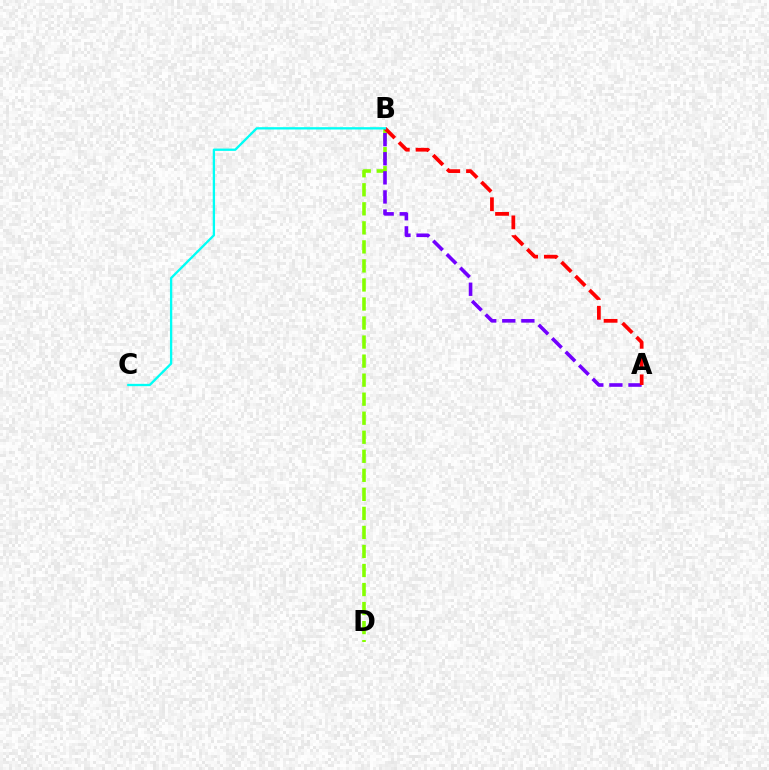{('B', 'D'): [{'color': '#84ff00', 'line_style': 'dashed', 'thickness': 2.59}], ('A', 'B'): [{'color': '#7200ff', 'line_style': 'dashed', 'thickness': 2.59}, {'color': '#ff0000', 'line_style': 'dashed', 'thickness': 2.69}], ('B', 'C'): [{'color': '#00fff6', 'line_style': 'solid', 'thickness': 1.67}]}